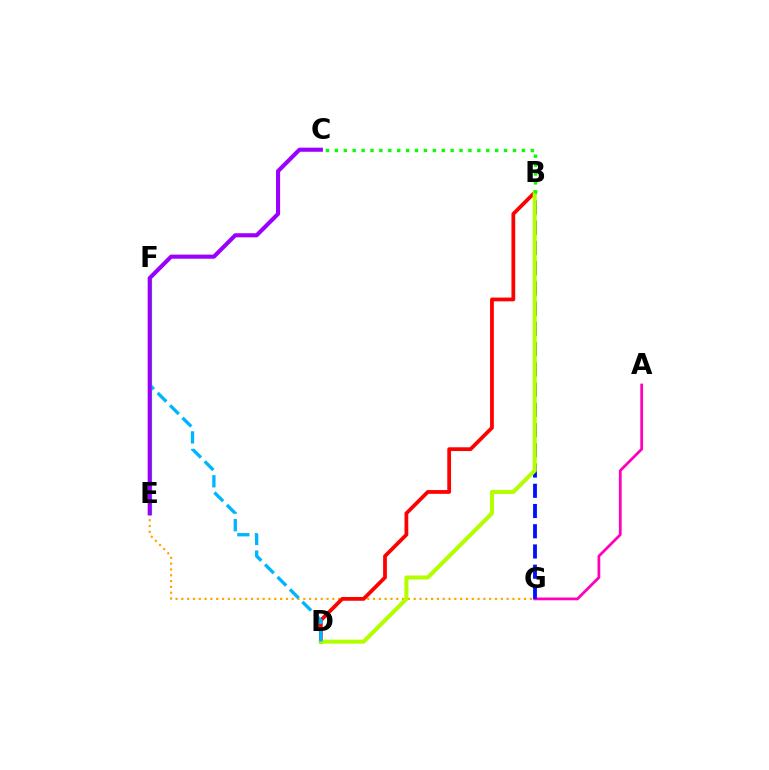{('E', 'G'): [{'color': '#ffa500', 'line_style': 'dotted', 'thickness': 1.58}], ('A', 'G'): [{'color': '#ff00bd', 'line_style': 'solid', 'thickness': 1.99}], ('B', 'G'): [{'color': '#0010ff', 'line_style': 'dashed', 'thickness': 2.75}], ('B', 'D'): [{'color': '#ff0000', 'line_style': 'solid', 'thickness': 2.71}, {'color': '#b3ff00', 'line_style': 'solid', 'thickness': 2.93}], ('D', 'F'): [{'color': '#00b5ff', 'line_style': 'dashed', 'thickness': 2.39}], ('B', 'C'): [{'color': '#08ff00', 'line_style': 'dotted', 'thickness': 2.42}], ('E', 'F'): [{'color': '#00ff9d', 'line_style': 'solid', 'thickness': 2.36}], ('C', 'E'): [{'color': '#9b00ff', 'line_style': 'solid', 'thickness': 2.96}]}